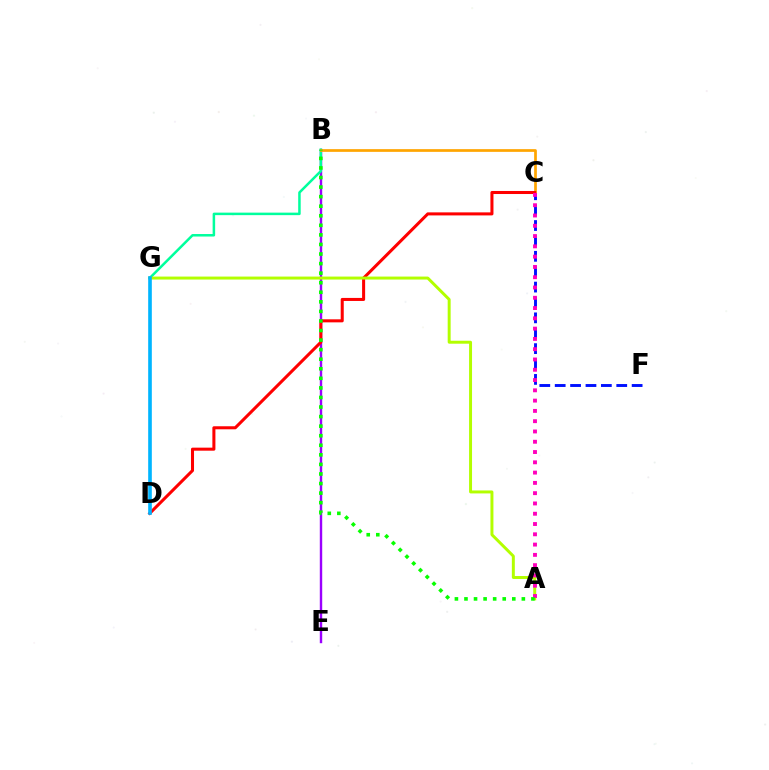{('B', 'E'): [{'color': '#9b00ff', 'line_style': 'solid', 'thickness': 1.74}], ('B', 'G'): [{'color': '#00ff9d', 'line_style': 'solid', 'thickness': 1.81}], ('B', 'C'): [{'color': '#ffa500', 'line_style': 'solid', 'thickness': 1.95}], ('C', 'D'): [{'color': '#ff0000', 'line_style': 'solid', 'thickness': 2.19}], ('A', 'G'): [{'color': '#b3ff00', 'line_style': 'solid', 'thickness': 2.13}], ('C', 'F'): [{'color': '#0010ff', 'line_style': 'dashed', 'thickness': 2.09}], ('A', 'C'): [{'color': '#ff00bd', 'line_style': 'dotted', 'thickness': 2.79}], ('D', 'G'): [{'color': '#00b5ff', 'line_style': 'solid', 'thickness': 2.62}], ('A', 'B'): [{'color': '#08ff00', 'line_style': 'dotted', 'thickness': 2.6}]}